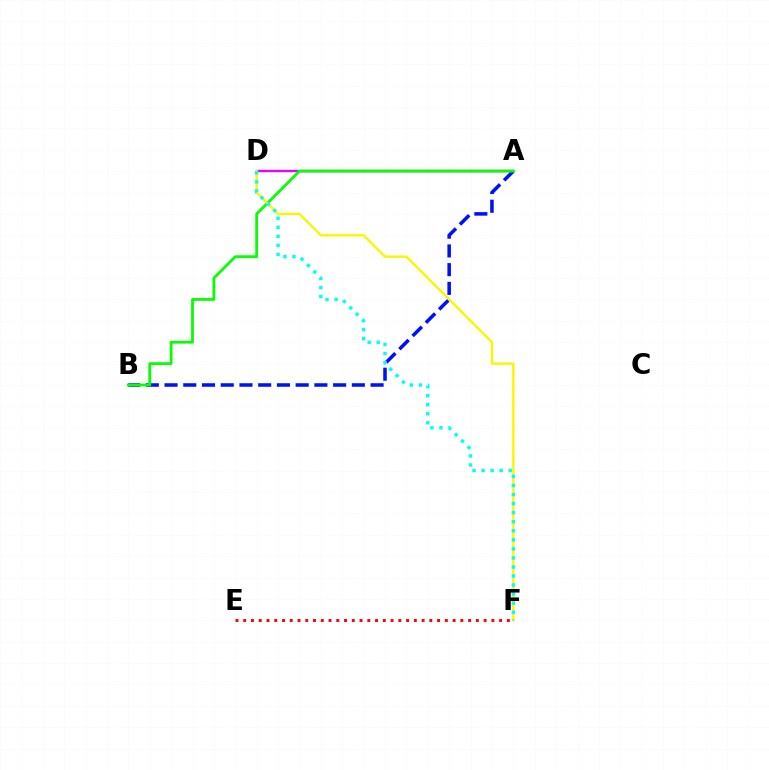{('A', 'D'): [{'color': '#ee00ff', 'line_style': 'solid', 'thickness': 1.71}], ('A', 'B'): [{'color': '#0010ff', 'line_style': 'dashed', 'thickness': 2.54}, {'color': '#08ff00', 'line_style': 'solid', 'thickness': 2.02}], ('E', 'F'): [{'color': '#ff0000', 'line_style': 'dotted', 'thickness': 2.11}], ('D', 'F'): [{'color': '#fcf500', 'line_style': 'solid', 'thickness': 1.72}, {'color': '#00fff6', 'line_style': 'dotted', 'thickness': 2.46}]}